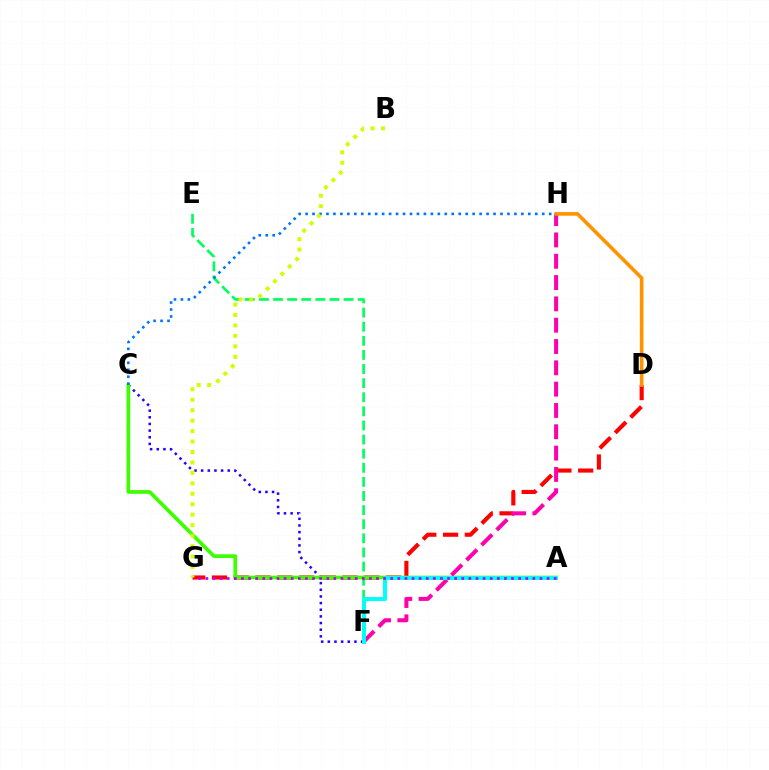{('E', 'F'): [{'color': '#00ff5c', 'line_style': 'dashed', 'thickness': 1.92}], ('D', 'G'): [{'color': '#ff0000', 'line_style': 'dashed', 'thickness': 2.96}], ('C', 'F'): [{'color': '#2500ff', 'line_style': 'dotted', 'thickness': 1.81}], ('A', 'C'): [{'color': '#3dff00', 'line_style': 'solid', 'thickness': 2.65}], ('F', 'H'): [{'color': '#ff00ac', 'line_style': 'dashed', 'thickness': 2.9}], ('A', 'F'): [{'color': '#00fff6', 'line_style': 'solid', 'thickness': 2.88}], ('A', 'G'): [{'color': '#b900ff', 'line_style': 'dotted', 'thickness': 1.93}], ('D', 'H'): [{'color': '#ff9400', 'line_style': 'solid', 'thickness': 2.61}], ('C', 'H'): [{'color': '#0074ff', 'line_style': 'dotted', 'thickness': 1.89}], ('B', 'G'): [{'color': '#d1ff00', 'line_style': 'dotted', 'thickness': 2.84}]}